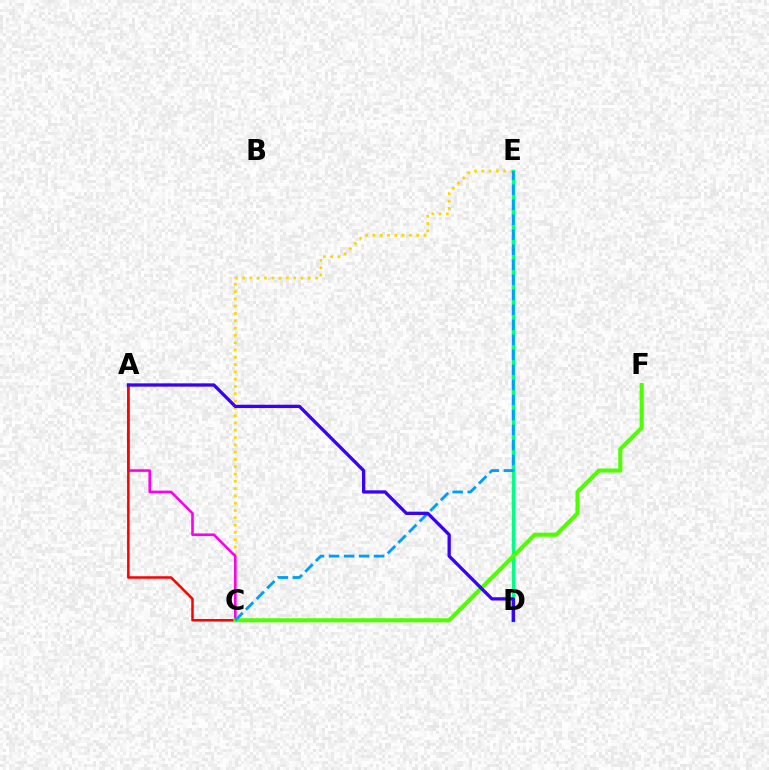{('C', 'E'): [{'color': '#ffd500', 'line_style': 'dotted', 'thickness': 1.98}, {'color': '#009eff', 'line_style': 'dashed', 'thickness': 2.04}], ('D', 'E'): [{'color': '#00ff86', 'line_style': 'solid', 'thickness': 2.5}], ('A', 'C'): [{'color': '#ff00ed', 'line_style': 'solid', 'thickness': 1.89}, {'color': '#ff0000', 'line_style': 'solid', 'thickness': 1.8}], ('C', 'F'): [{'color': '#4fff00', 'line_style': 'solid', 'thickness': 2.92}], ('A', 'D'): [{'color': '#3700ff', 'line_style': 'solid', 'thickness': 2.37}]}